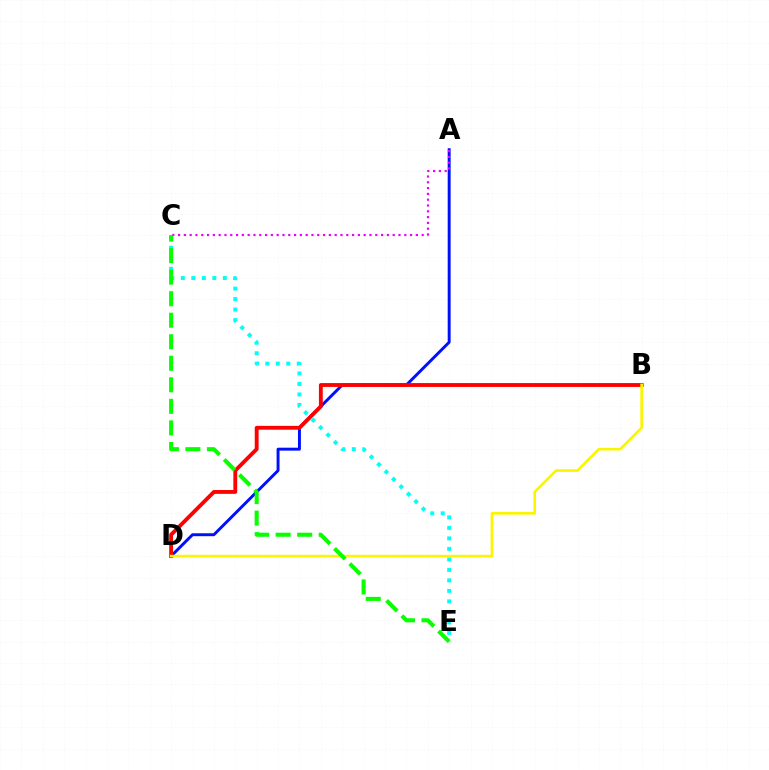{('A', 'D'): [{'color': '#0010ff', 'line_style': 'solid', 'thickness': 2.11}], ('C', 'E'): [{'color': '#00fff6', 'line_style': 'dotted', 'thickness': 2.85}, {'color': '#08ff00', 'line_style': 'dashed', 'thickness': 2.93}], ('A', 'C'): [{'color': '#ee00ff', 'line_style': 'dotted', 'thickness': 1.58}], ('B', 'D'): [{'color': '#ff0000', 'line_style': 'solid', 'thickness': 2.77}, {'color': '#fcf500', 'line_style': 'solid', 'thickness': 1.9}]}